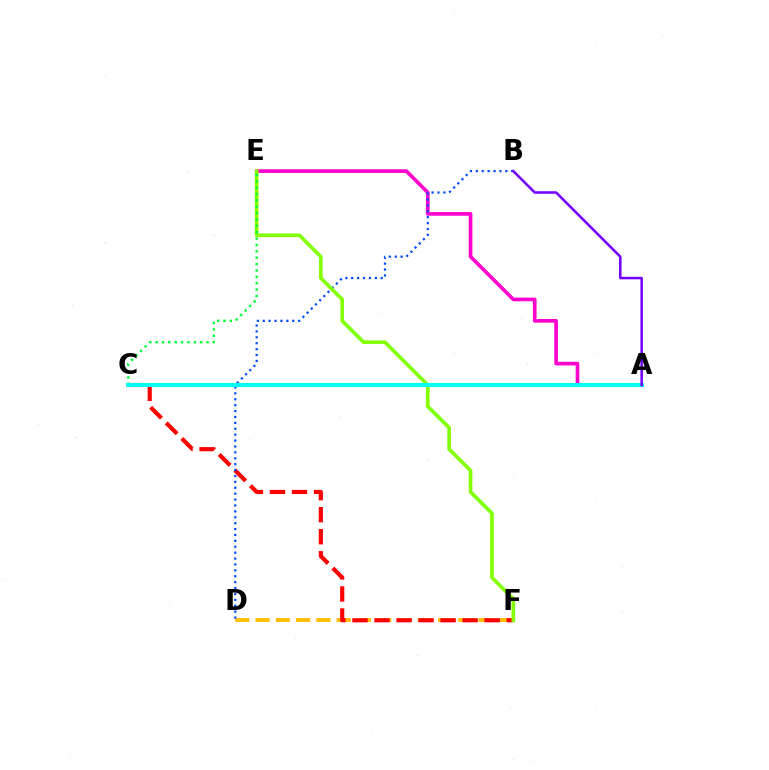{('A', 'E'): [{'color': '#ff00cf', 'line_style': 'solid', 'thickness': 2.64}], ('D', 'F'): [{'color': '#ffbd00', 'line_style': 'dashed', 'thickness': 2.76}], ('C', 'F'): [{'color': '#ff0000', 'line_style': 'dashed', 'thickness': 2.99}], ('B', 'D'): [{'color': '#004bff', 'line_style': 'dotted', 'thickness': 1.6}], ('E', 'F'): [{'color': '#84ff00', 'line_style': 'solid', 'thickness': 2.62}], ('C', 'E'): [{'color': '#00ff39', 'line_style': 'dotted', 'thickness': 1.73}], ('A', 'C'): [{'color': '#00fff6', 'line_style': 'solid', 'thickness': 2.89}], ('A', 'B'): [{'color': '#7200ff', 'line_style': 'solid', 'thickness': 1.82}]}